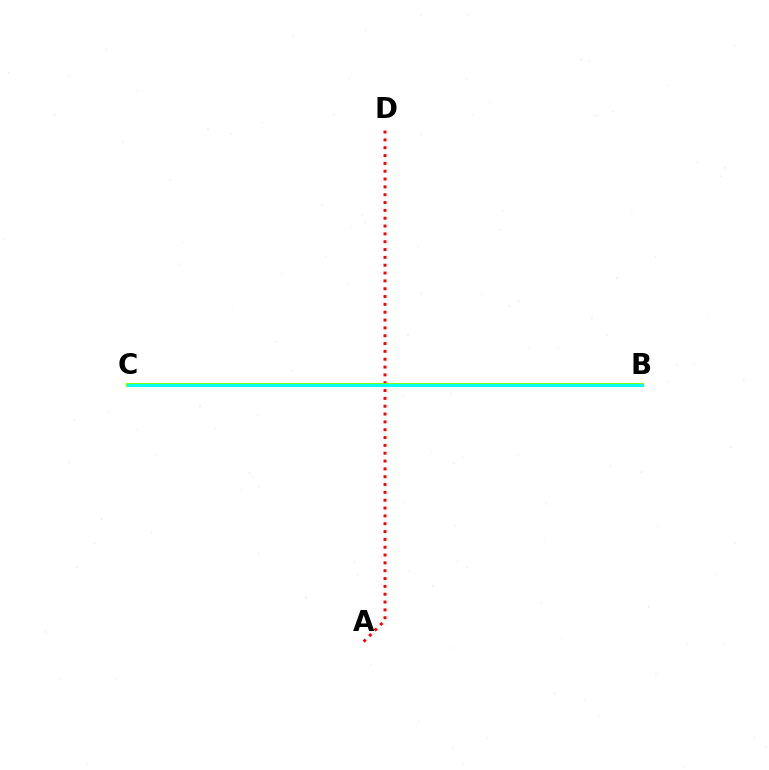{('A', 'D'): [{'color': '#ff0000', 'line_style': 'dotted', 'thickness': 2.13}], ('B', 'C'): [{'color': '#84ff00', 'line_style': 'solid', 'thickness': 2.84}, {'color': '#7200ff', 'line_style': 'dotted', 'thickness': 2.14}, {'color': '#00fff6', 'line_style': 'solid', 'thickness': 2.25}]}